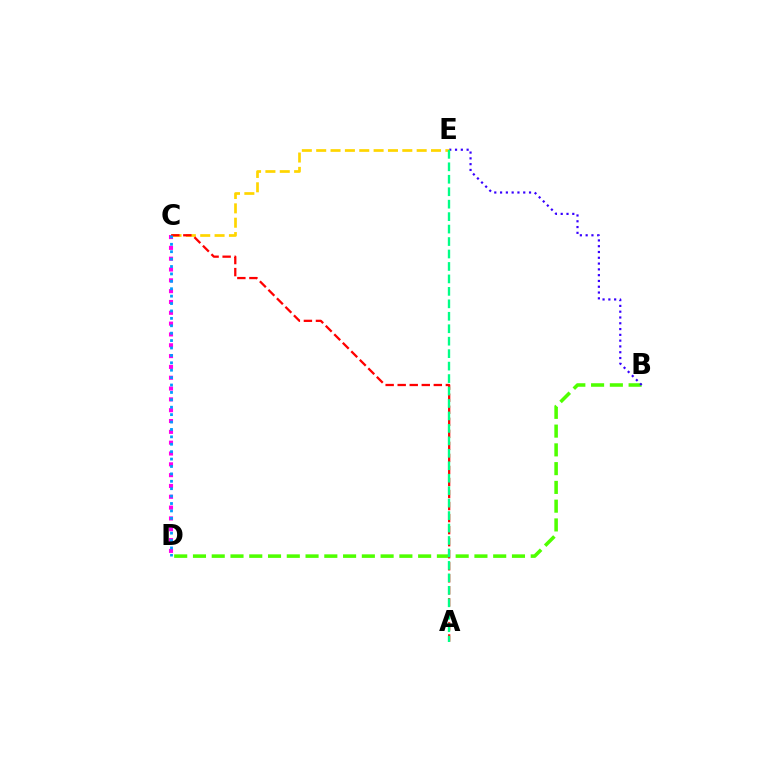{('B', 'D'): [{'color': '#4fff00', 'line_style': 'dashed', 'thickness': 2.55}], ('B', 'E'): [{'color': '#3700ff', 'line_style': 'dotted', 'thickness': 1.57}], ('C', 'E'): [{'color': '#ffd500', 'line_style': 'dashed', 'thickness': 1.95}], ('C', 'D'): [{'color': '#ff00ed', 'line_style': 'dotted', 'thickness': 2.94}, {'color': '#009eff', 'line_style': 'dotted', 'thickness': 2.01}], ('A', 'C'): [{'color': '#ff0000', 'line_style': 'dashed', 'thickness': 1.64}], ('A', 'E'): [{'color': '#00ff86', 'line_style': 'dashed', 'thickness': 1.69}]}